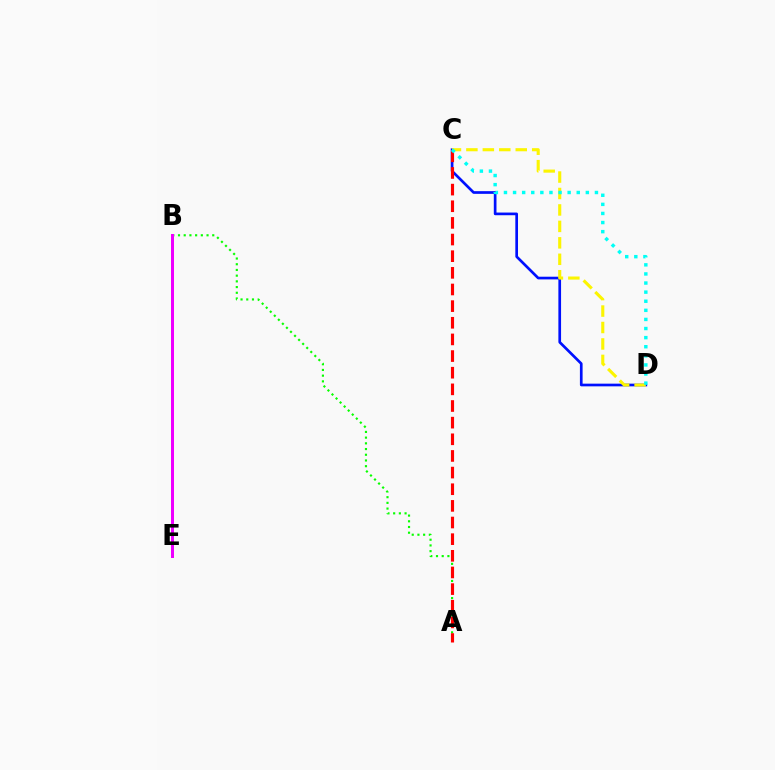{('C', 'D'): [{'color': '#0010ff', 'line_style': 'solid', 'thickness': 1.93}, {'color': '#fcf500', 'line_style': 'dashed', 'thickness': 2.23}, {'color': '#00fff6', 'line_style': 'dotted', 'thickness': 2.47}], ('A', 'B'): [{'color': '#08ff00', 'line_style': 'dotted', 'thickness': 1.55}], ('A', 'C'): [{'color': '#ff0000', 'line_style': 'dashed', 'thickness': 2.26}], ('B', 'E'): [{'color': '#ee00ff', 'line_style': 'solid', 'thickness': 2.16}]}